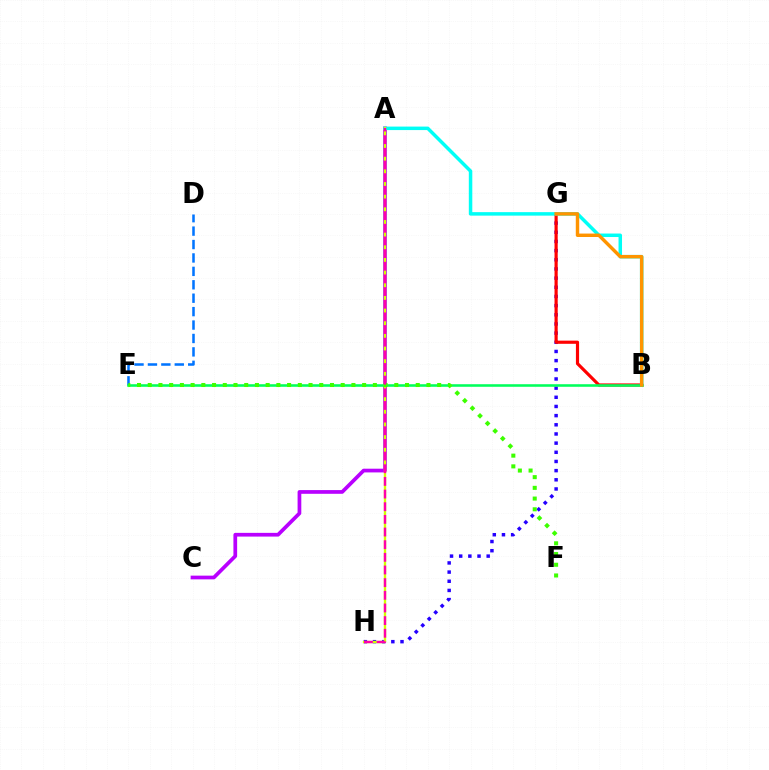{('G', 'H'): [{'color': '#2500ff', 'line_style': 'dotted', 'thickness': 2.49}], ('B', 'G'): [{'color': '#ff0000', 'line_style': 'solid', 'thickness': 2.28}, {'color': '#ff9400', 'line_style': 'solid', 'thickness': 2.47}], ('A', 'C'): [{'color': '#b900ff', 'line_style': 'solid', 'thickness': 2.68}], ('A', 'B'): [{'color': '#00fff6', 'line_style': 'solid', 'thickness': 2.51}], ('D', 'E'): [{'color': '#0074ff', 'line_style': 'dashed', 'thickness': 1.82}], ('B', 'E'): [{'color': '#00ff5c', 'line_style': 'solid', 'thickness': 1.85}], ('A', 'H'): [{'color': '#d1ff00', 'line_style': 'solid', 'thickness': 1.7}, {'color': '#ff00ac', 'line_style': 'dashed', 'thickness': 1.72}], ('E', 'F'): [{'color': '#3dff00', 'line_style': 'dotted', 'thickness': 2.91}]}